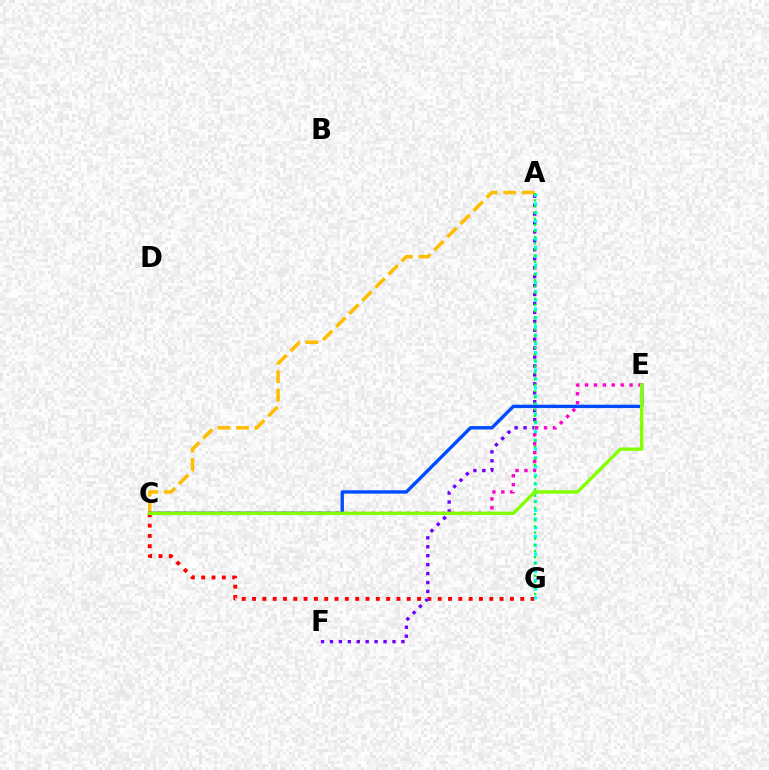{('C', 'G'): [{'color': '#ff0000', 'line_style': 'dotted', 'thickness': 2.8}], ('A', 'F'): [{'color': '#7200ff', 'line_style': 'dotted', 'thickness': 2.43}], ('A', 'C'): [{'color': '#ffbd00', 'line_style': 'dashed', 'thickness': 2.52}], ('A', 'G'): [{'color': '#00fff6', 'line_style': 'dotted', 'thickness': 2.38}, {'color': '#00ff39', 'line_style': 'dotted', 'thickness': 1.67}], ('C', 'E'): [{'color': '#004bff', 'line_style': 'solid', 'thickness': 2.43}, {'color': '#ff00cf', 'line_style': 'dotted', 'thickness': 2.42}, {'color': '#84ff00', 'line_style': 'solid', 'thickness': 2.42}]}